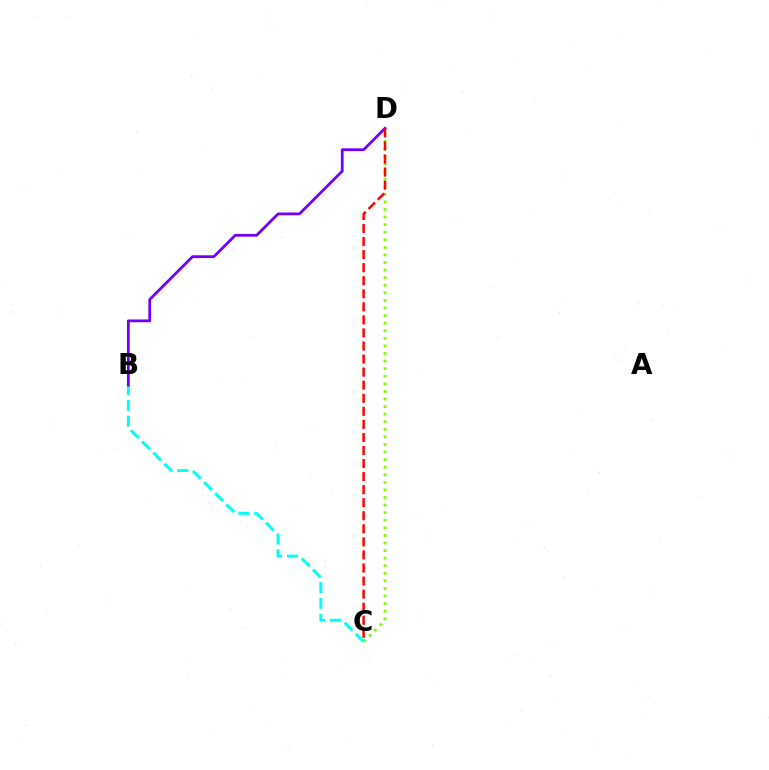{('C', 'D'): [{'color': '#84ff00', 'line_style': 'dotted', 'thickness': 2.06}, {'color': '#ff0000', 'line_style': 'dashed', 'thickness': 1.77}], ('B', 'C'): [{'color': '#00fff6', 'line_style': 'dashed', 'thickness': 2.14}], ('B', 'D'): [{'color': '#7200ff', 'line_style': 'solid', 'thickness': 2.01}]}